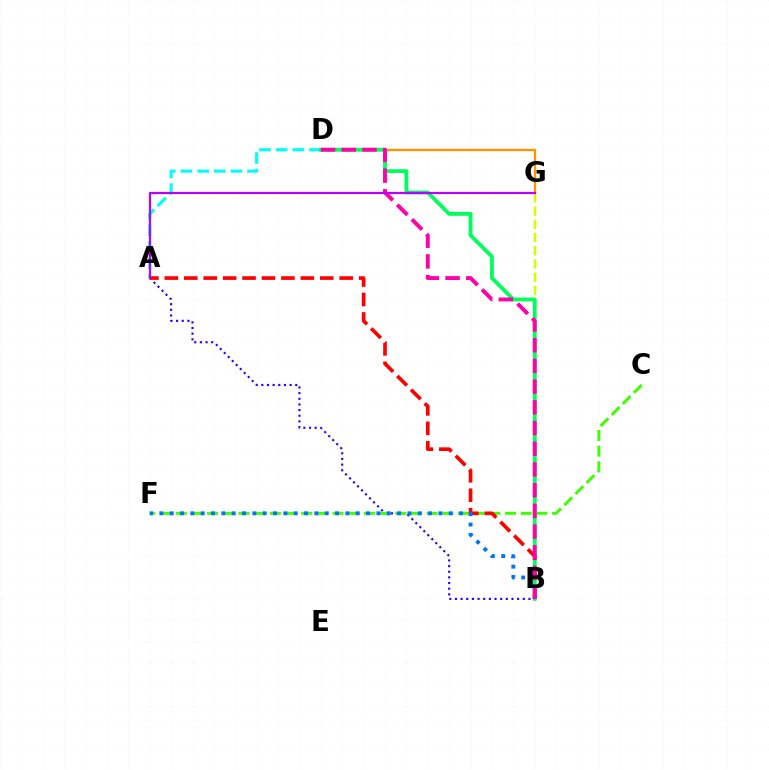{('B', 'G'): [{'color': '#d1ff00', 'line_style': 'dashed', 'thickness': 1.8}], ('A', 'B'): [{'color': '#2500ff', 'line_style': 'dotted', 'thickness': 1.54}, {'color': '#ff0000', 'line_style': 'dashed', 'thickness': 2.64}], ('D', 'G'): [{'color': '#ff9400', 'line_style': 'solid', 'thickness': 1.67}], ('A', 'D'): [{'color': '#00fff6', 'line_style': 'dashed', 'thickness': 2.26}], ('B', 'D'): [{'color': '#00ff5c', 'line_style': 'solid', 'thickness': 2.75}, {'color': '#ff00ac', 'line_style': 'dashed', 'thickness': 2.81}], ('C', 'F'): [{'color': '#3dff00', 'line_style': 'dashed', 'thickness': 2.13}], ('B', 'F'): [{'color': '#0074ff', 'line_style': 'dotted', 'thickness': 2.81}], ('A', 'G'): [{'color': '#b900ff', 'line_style': 'solid', 'thickness': 1.59}]}